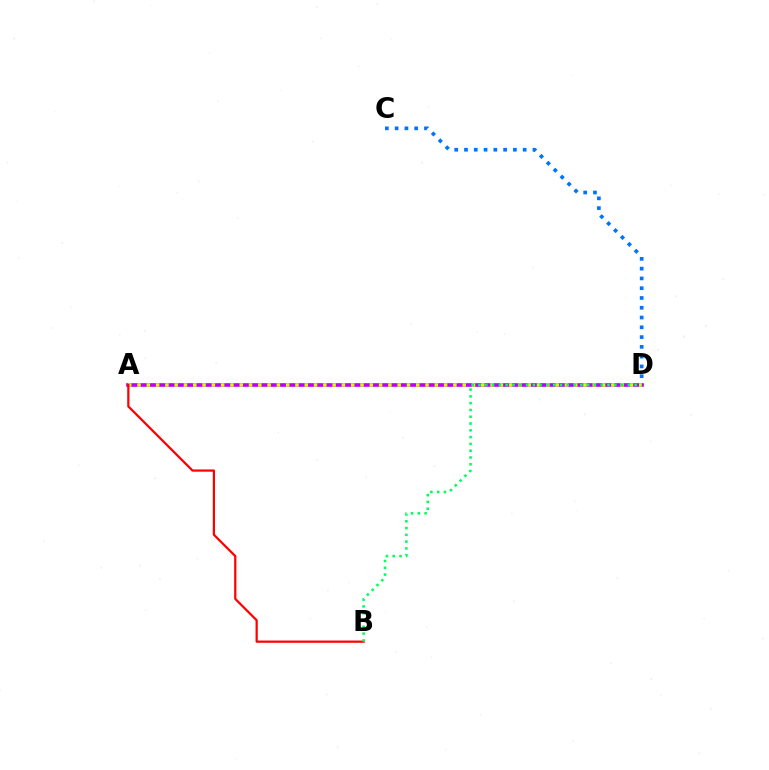{('C', 'D'): [{'color': '#0074ff', 'line_style': 'dotted', 'thickness': 2.66}], ('A', 'D'): [{'color': '#b900ff', 'line_style': 'solid', 'thickness': 2.63}, {'color': '#d1ff00', 'line_style': 'dotted', 'thickness': 2.52}], ('A', 'B'): [{'color': '#ff0000', 'line_style': 'solid', 'thickness': 1.61}], ('B', 'D'): [{'color': '#00ff5c', 'line_style': 'dotted', 'thickness': 1.84}]}